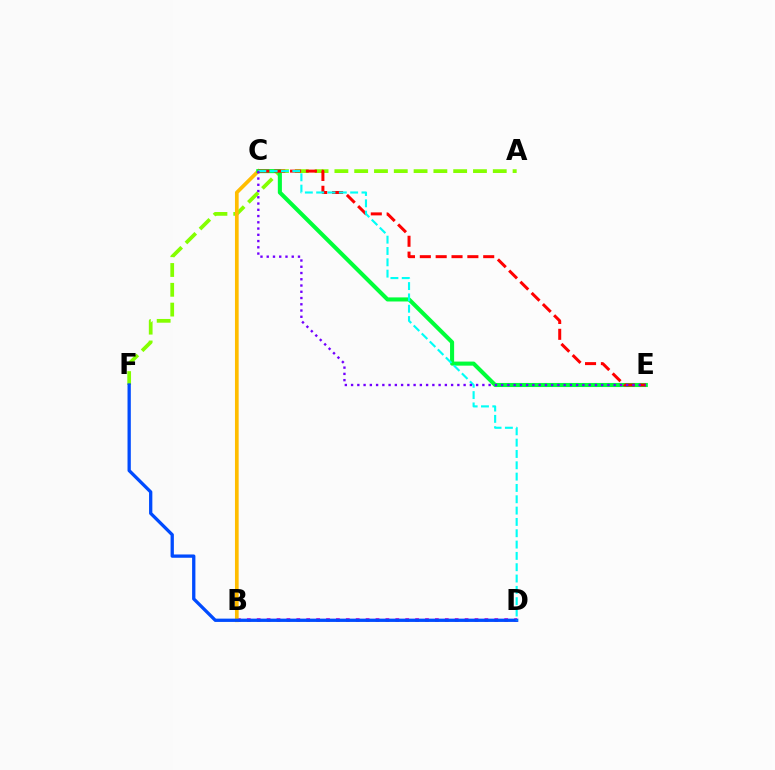{('A', 'F'): [{'color': '#84ff00', 'line_style': 'dashed', 'thickness': 2.69}], ('B', 'D'): [{'color': '#ff00cf', 'line_style': 'dotted', 'thickness': 2.69}], ('B', 'C'): [{'color': '#ffbd00', 'line_style': 'solid', 'thickness': 2.66}], ('D', 'F'): [{'color': '#004bff', 'line_style': 'solid', 'thickness': 2.37}], ('C', 'E'): [{'color': '#00ff39', 'line_style': 'solid', 'thickness': 2.94}, {'color': '#ff0000', 'line_style': 'dashed', 'thickness': 2.15}, {'color': '#7200ff', 'line_style': 'dotted', 'thickness': 1.7}], ('C', 'D'): [{'color': '#00fff6', 'line_style': 'dashed', 'thickness': 1.54}]}